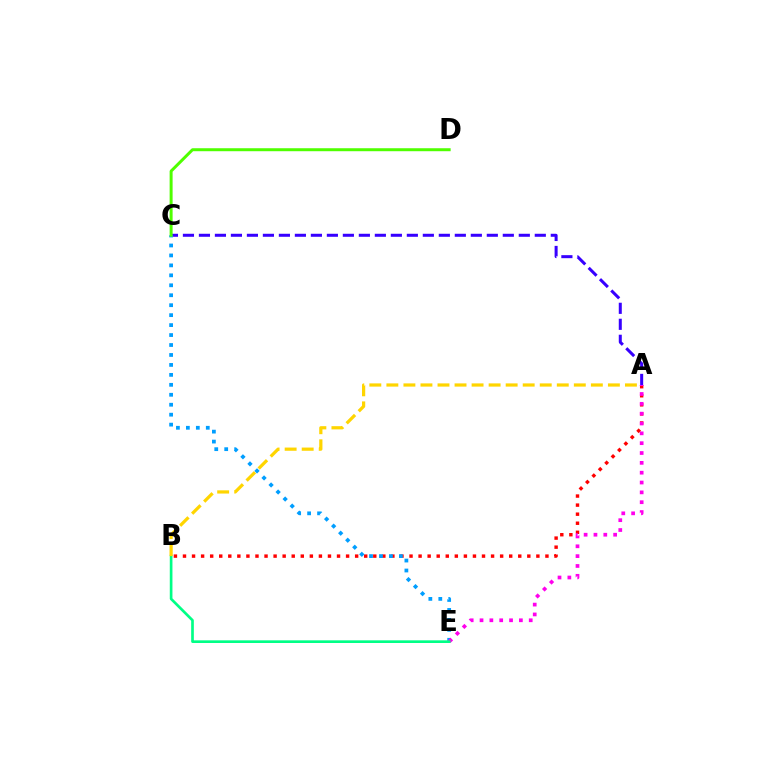{('A', 'C'): [{'color': '#3700ff', 'line_style': 'dashed', 'thickness': 2.17}], ('A', 'B'): [{'color': '#ff0000', 'line_style': 'dotted', 'thickness': 2.46}, {'color': '#ffd500', 'line_style': 'dashed', 'thickness': 2.31}], ('C', 'E'): [{'color': '#009eff', 'line_style': 'dotted', 'thickness': 2.7}], ('A', 'E'): [{'color': '#ff00ed', 'line_style': 'dotted', 'thickness': 2.67}], ('C', 'D'): [{'color': '#4fff00', 'line_style': 'solid', 'thickness': 2.15}], ('B', 'E'): [{'color': '#00ff86', 'line_style': 'solid', 'thickness': 1.92}]}